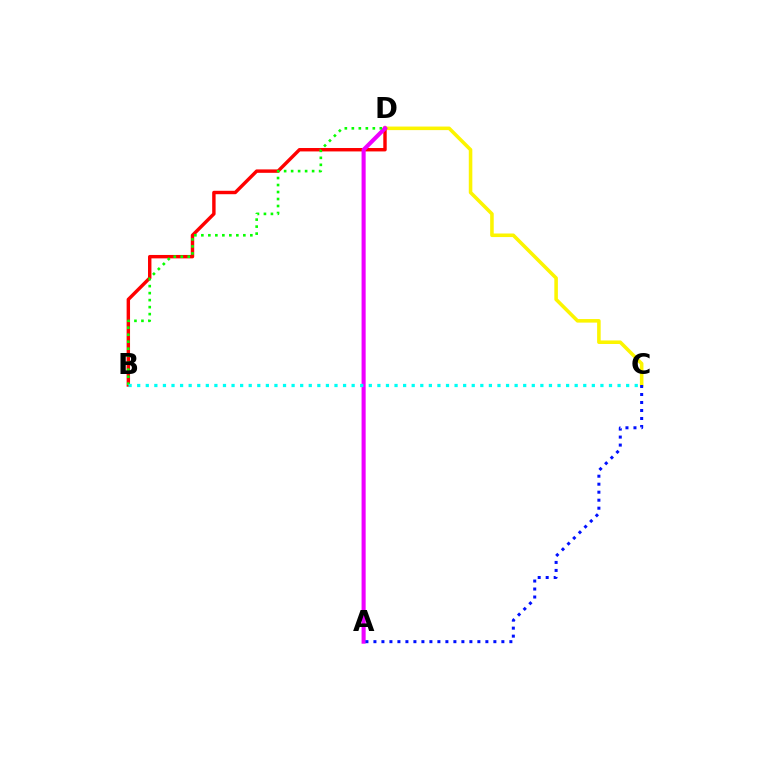{('C', 'D'): [{'color': '#fcf500', 'line_style': 'solid', 'thickness': 2.56}], ('B', 'D'): [{'color': '#ff0000', 'line_style': 'solid', 'thickness': 2.46}, {'color': '#08ff00', 'line_style': 'dotted', 'thickness': 1.9}], ('A', 'D'): [{'color': '#ee00ff', 'line_style': 'solid', 'thickness': 2.94}], ('B', 'C'): [{'color': '#00fff6', 'line_style': 'dotted', 'thickness': 2.33}], ('A', 'C'): [{'color': '#0010ff', 'line_style': 'dotted', 'thickness': 2.17}]}